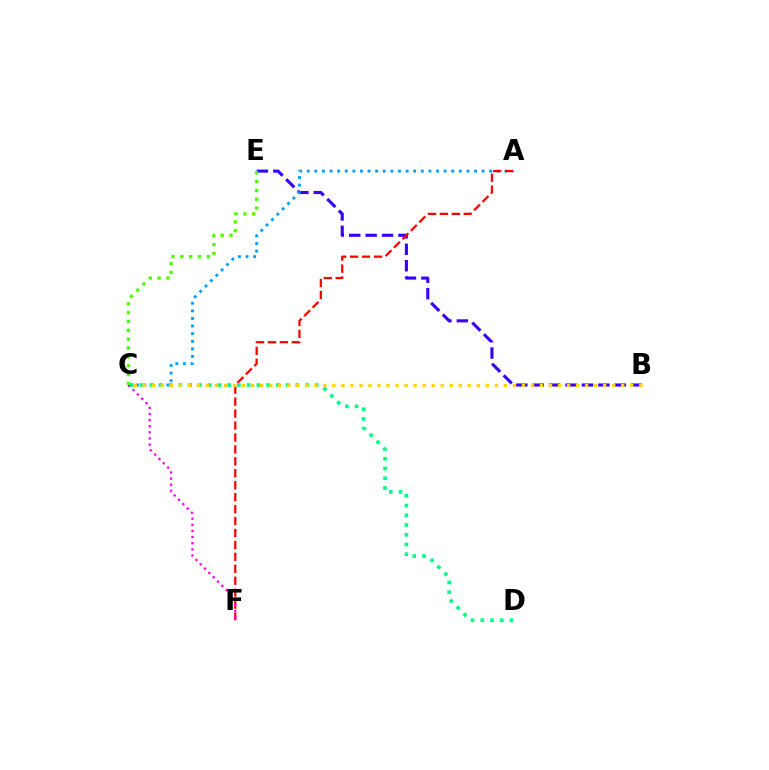{('B', 'E'): [{'color': '#3700ff', 'line_style': 'dashed', 'thickness': 2.23}], ('A', 'C'): [{'color': '#009eff', 'line_style': 'dotted', 'thickness': 2.07}], ('A', 'F'): [{'color': '#ff0000', 'line_style': 'dashed', 'thickness': 1.62}], ('C', 'D'): [{'color': '#00ff86', 'line_style': 'dotted', 'thickness': 2.65}], ('B', 'C'): [{'color': '#ffd500', 'line_style': 'dotted', 'thickness': 2.45}], ('C', 'F'): [{'color': '#ff00ed', 'line_style': 'dotted', 'thickness': 1.66}], ('C', 'E'): [{'color': '#4fff00', 'line_style': 'dotted', 'thickness': 2.4}]}